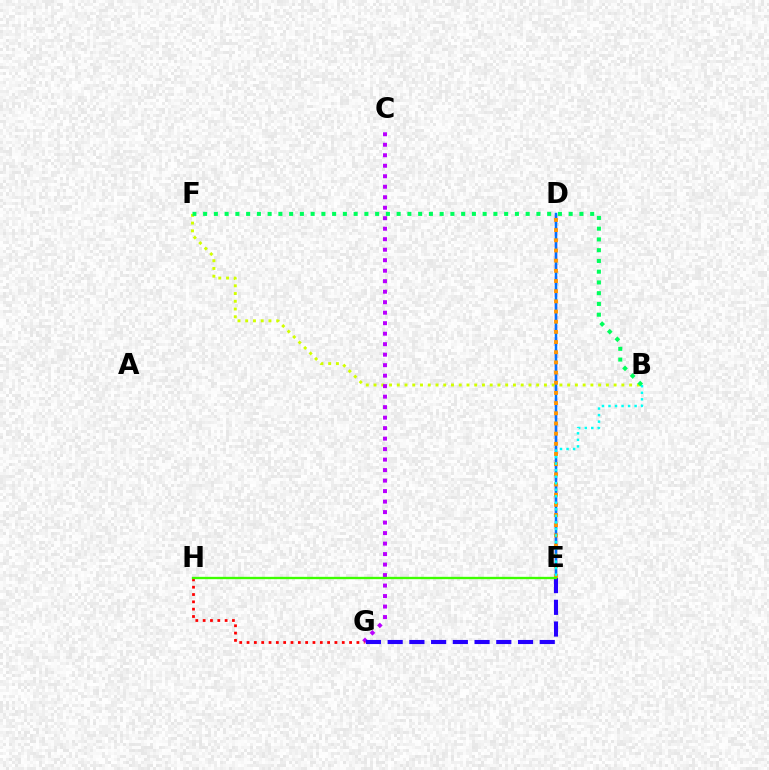{('B', 'F'): [{'color': '#d1ff00', 'line_style': 'dotted', 'thickness': 2.1}, {'color': '#00ff5c', 'line_style': 'dotted', 'thickness': 2.92}], ('D', 'E'): [{'color': '#ff00ac', 'line_style': 'dashed', 'thickness': 1.66}, {'color': '#0074ff', 'line_style': 'solid', 'thickness': 1.79}, {'color': '#ff9400', 'line_style': 'dotted', 'thickness': 2.76}], ('C', 'G'): [{'color': '#b900ff', 'line_style': 'dotted', 'thickness': 2.85}], ('G', 'H'): [{'color': '#ff0000', 'line_style': 'dotted', 'thickness': 1.99}], ('E', 'G'): [{'color': '#2500ff', 'line_style': 'dashed', 'thickness': 2.95}], ('E', 'H'): [{'color': '#3dff00', 'line_style': 'solid', 'thickness': 1.68}], ('B', 'E'): [{'color': '#00fff6', 'line_style': 'dotted', 'thickness': 1.78}]}